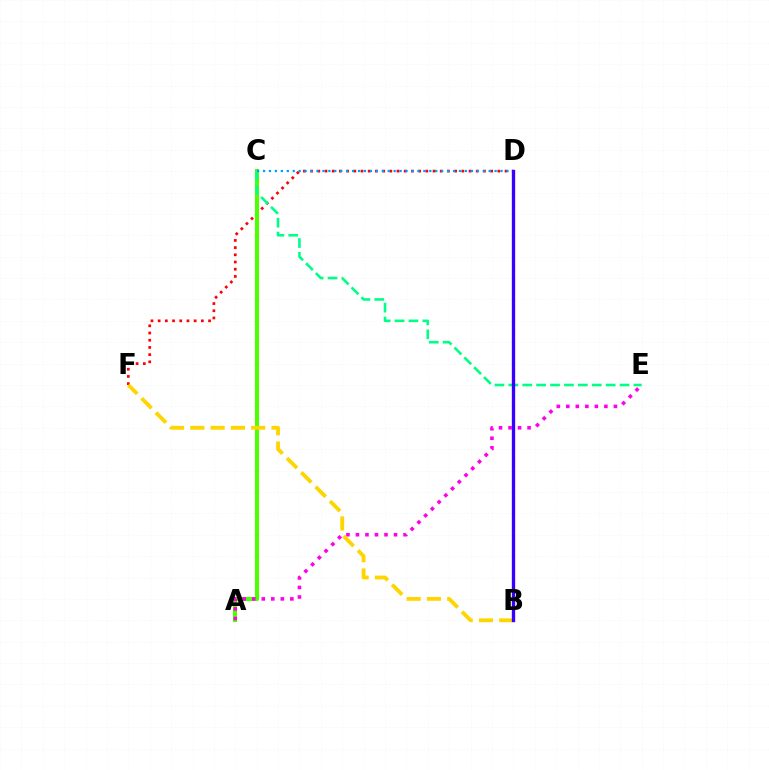{('D', 'F'): [{'color': '#ff0000', 'line_style': 'dotted', 'thickness': 1.96}], ('A', 'C'): [{'color': '#4fff00', 'line_style': 'solid', 'thickness': 2.96}], ('C', 'E'): [{'color': '#00ff86', 'line_style': 'dashed', 'thickness': 1.89}], ('A', 'E'): [{'color': '#ff00ed', 'line_style': 'dotted', 'thickness': 2.59}], ('B', 'F'): [{'color': '#ffd500', 'line_style': 'dashed', 'thickness': 2.76}], ('C', 'D'): [{'color': '#009eff', 'line_style': 'dotted', 'thickness': 1.61}], ('B', 'D'): [{'color': '#3700ff', 'line_style': 'solid', 'thickness': 2.4}]}